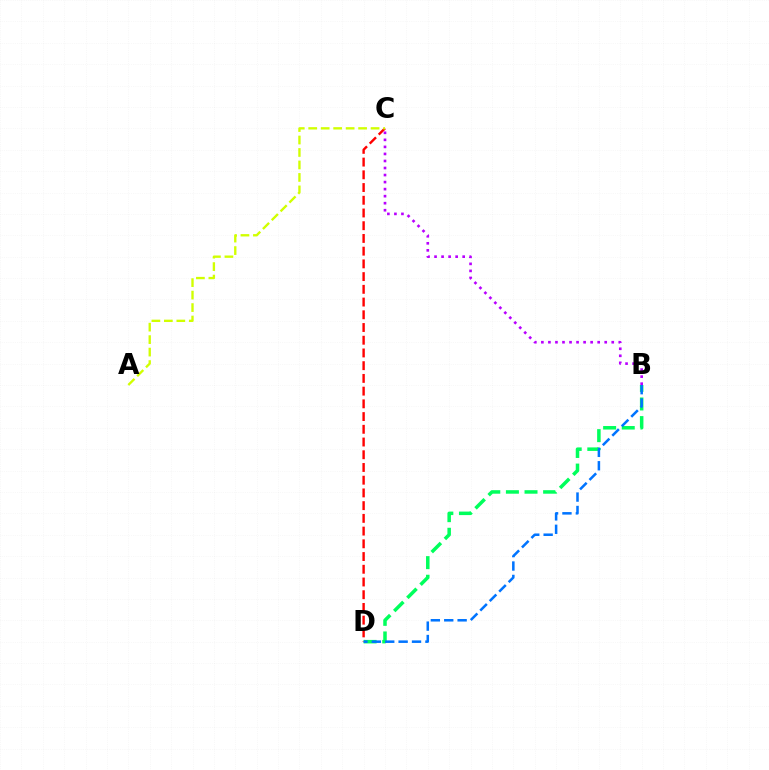{('C', 'D'): [{'color': '#ff0000', 'line_style': 'dashed', 'thickness': 1.73}], ('B', 'D'): [{'color': '#00ff5c', 'line_style': 'dashed', 'thickness': 2.53}, {'color': '#0074ff', 'line_style': 'dashed', 'thickness': 1.82}], ('A', 'C'): [{'color': '#d1ff00', 'line_style': 'dashed', 'thickness': 1.69}], ('B', 'C'): [{'color': '#b900ff', 'line_style': 'dotted', 'thickness': 1.91}]}